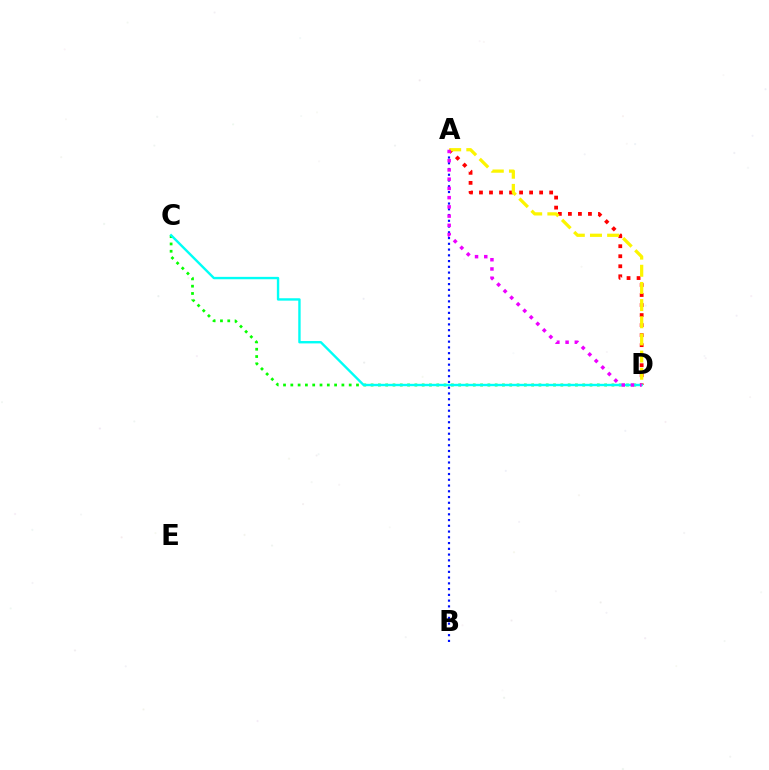{('C', 'D'): [{'color': '#08ff00', 'line_style': 'dotted', 'thickness': 1.98}, {'color': '#00fff6', 'line_style': 'solid', 'thickness': 1.72}], ('A', 'D'): [{'color': '#ff0000', 'line_style': 'dotted', 'thickness': 2.72}, {'color': '#fcf500', 'line_style': 'dashed', 'thickness': 2.33}, {'color': '#ee00ff', 'line_style': 'dotted', 'thickness': 2.51}], ('A', 'B'): [{'color': '#0010ff', 'line_style': 'dotted', 'thickness': 1.56}]}